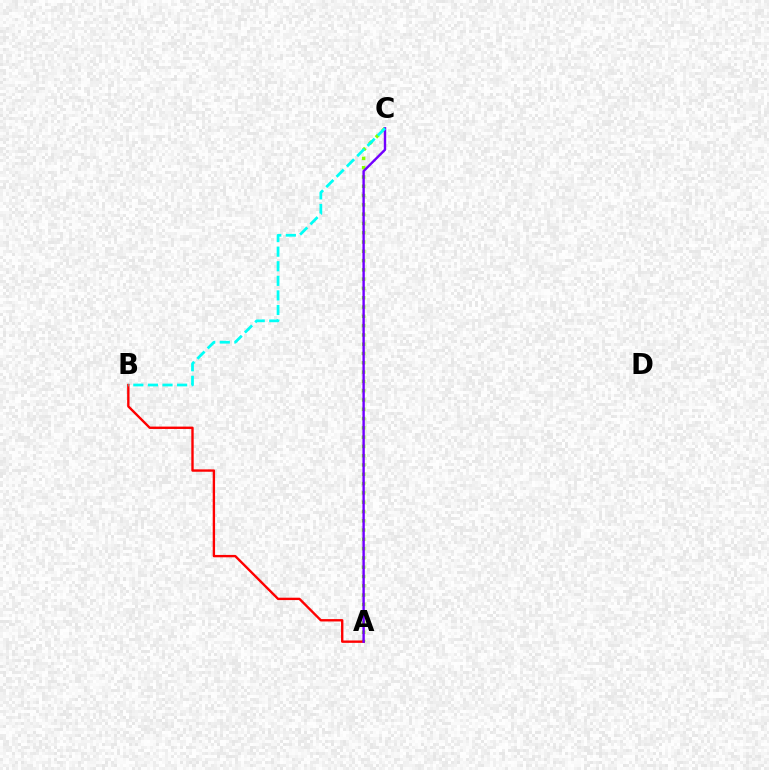{('A', 'C'): [{'color': '#84ff00', 'line_style': 'dotted', 'thickness': 2.52}, {'color': '#7200ff', 'line_style': 'solid', 'thickness': 1.73}], ('A', 'B'): [{'color': '#ff0000', 'line_style': 'solid', 'thickness': 1.71}], ('B', 'C'): [{'color': '#00fff6', 'line_style': 'dashed', 'thickness': 1.98}]}